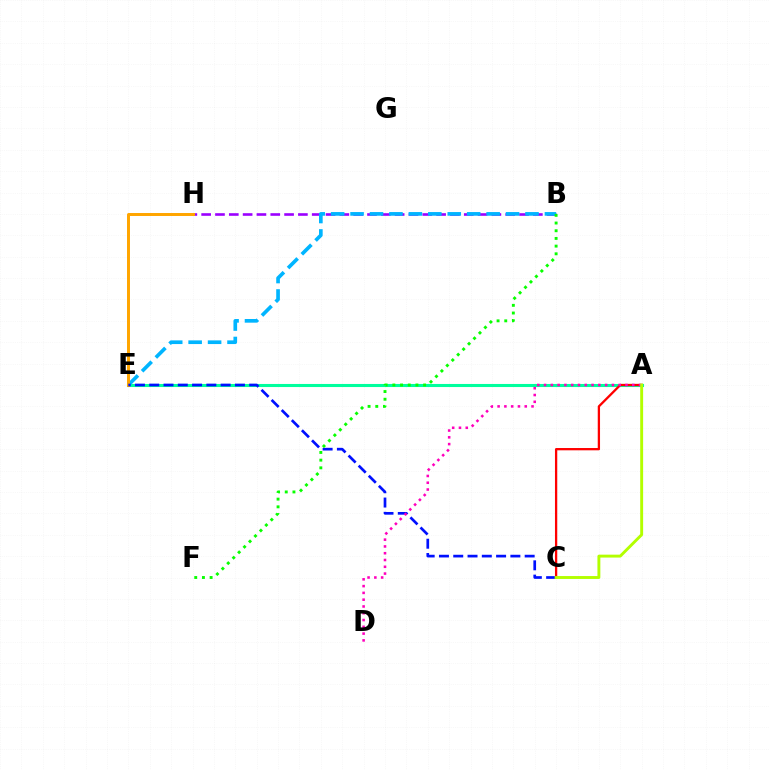{('B', 'H'): [{'color': '#9b00ff', 'line_style': 'dashed', 'thickness': 1.88}], ('A', 'E'): [{'color': '#00ff9d', 'line_style': 'solid', 'thickness': 2.22}], ('A', 'C'): [{'color': '#ff0000', 'line_style': 'solid', 'thickness': 1.65}, {'color': '#b3ff00', 'line_style': 'solid', 'thickness': 2.09}], ('B', 'E'): [{'color': '#00b5ff', 'line_style': 'dashed', 'thickness': 2.64}], ('E', 'H'): [{'color': '#ffa500', 'line_style': 'solid', 'thickness': 2.14}], ('C', 'E'): [{'color': '#0010ff', 'line_style': 'dashed', 'thickness': 1.94}], ('A', 'D'): [{'color': '#ff00bd', 'line_style': 'dotted', 'thickness': 1.84}], ('B', 'F'): [{'color': '#08ff00', 'line_style': 'dotted', 'thickness': 2.09}]}